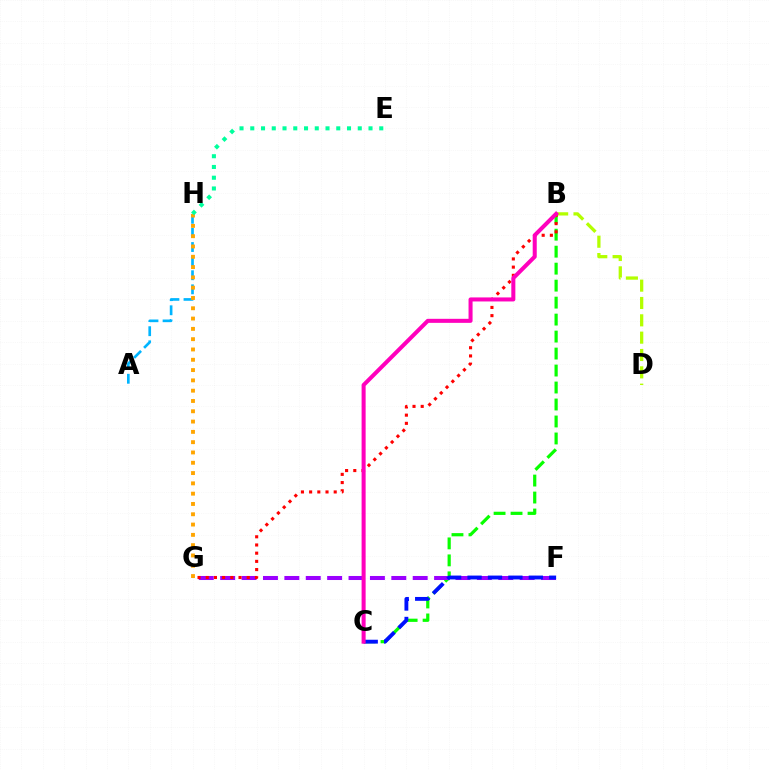{('B', 'C'): [{'color': '#08ff00', 'line_style': 'dashed', 'thickness': 2.31}, {'color': '#ff00bd', 'line_style': 'solid', 'thickness': 2.91}], ('F', 'G'): [{'color': '#9b00ff', 'line_style': 'dashed', 'thickness': 2.91}], ('A', 'H'): [{'color': '#00b5ff', 'line_style': 'dashed', 'thickness': 1.92}], ('B', 'D'): [{'color': '#b3ff00', 'line_style': 'dashed', 'thickness': 2.36}], ('B', 'G'): [{'color': '#ff0000', 'line_style': 'dotted', 'thickness': 2.23}], ('C', 'F'): [{'color': '#0010ff', 'line_style': 'dashed', 'thickness': 2.77}], ('G', 'H'): [{'color': '#ffa500', 'line_style': 'dotted', 'thickness': 2.8}], ('E', 'H'): [{'color': '#00ff9d', 'line_style': 'dotted', 'thickness': 2.92}]}